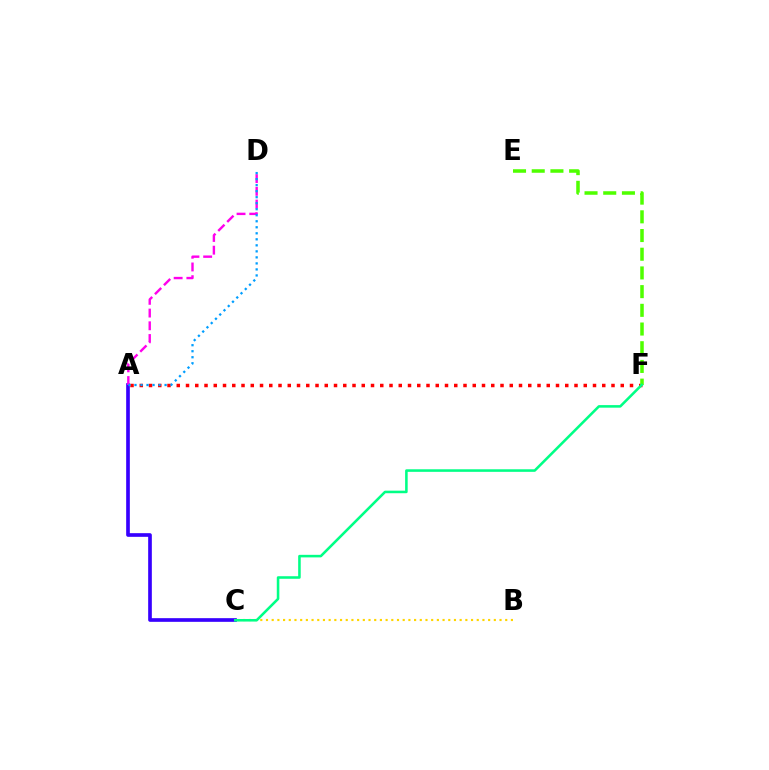{('A', 'C'): [{'color': '#3700ff', 'line_style': 'solid', 'thickness': 2.64}], ('B', 'C'): [{'color': '#ffd500', 'line_style': 'dotted', 'thickness': 1.55}], ('A', 'D'): [{'color': '#ff00ed', 'line_style': 'dashed', 'thickness': 1.73}, {'color': '#009eff', 'line_style': 'dotted', 'thickness': 1.64}], ('A', 'F'): [{'color': '#ff0000', 'line_style': 'dotted', 'thickness': 2.51}], ('E', 'F'): [{'color': '#4fff00', 'line_style': 'dashed', 'thickness': 2.54}], ('C', 'F'): [{'color': '#00ff86', 'line_style': 'solid', 'thickness': 1.84}]}